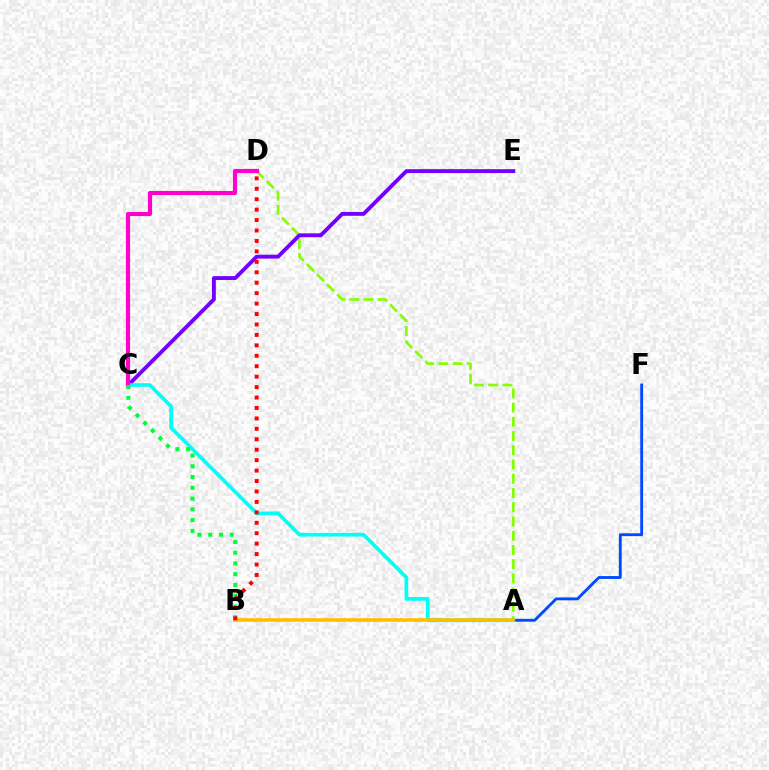{('A', 'D'): [{'color': '#84ff00', 'line_style': 'dashed', 'thickness': 1.93}], ('C', 'E'): [{'color': '#7200ff', 'line_style': 'solid', 'thickness': 2.78}], ('A', 'F'): [{'color': '#004bff', 'line_style': 'solid', 'thickness': 2.06}], ('A', 'C'): [{'color': '#00fff6', 'line_style': 'solid', 'thickness': 2.66}], ('A', 'B'): [{'color': '#ffbd00', 'line_style': 'solid', 'thickness': 2.57}], ('C', 'D'): [{'color': '#ff00cf', 'line_style': 'solid', 'thickness': 2.99}], ('B', 'C'): [{'color': '#00ff39', 'line_style': 'dotted', 'thickness': 2.92}], ('B', 'D'): [{'color': '#ff0000', 'line_style': 'dotted', 'thickness': 2.84}]}